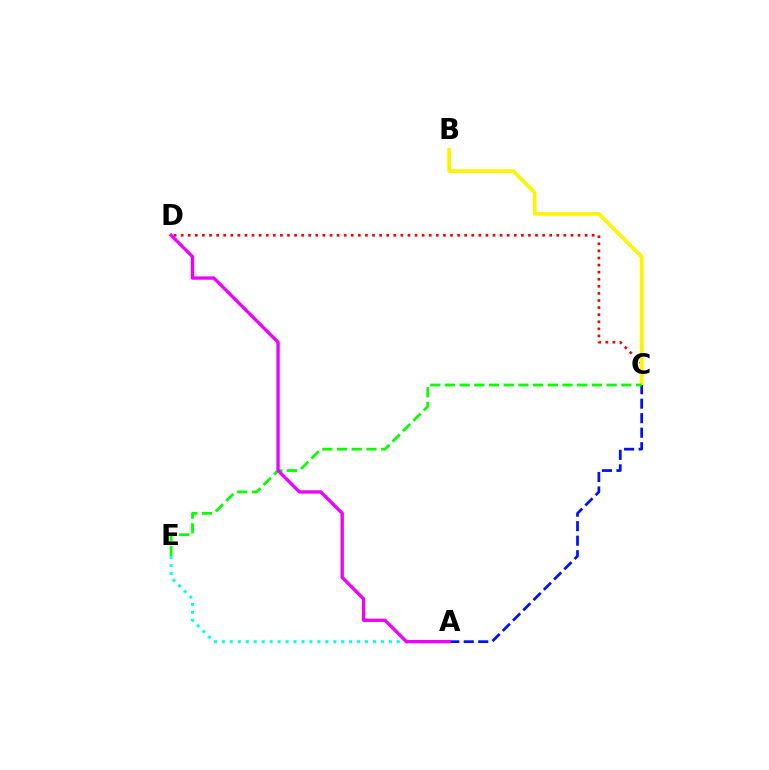{('C', 'D'): [{'color': '#ff0000', 'line_style': 'dotted', 'thickness': 1.93}], ('A', 'E'): [{'color': '#00fff6', 'line_style': 'dotted', 'thickness': 2.16}], ('B', 'C'): [{'color': '#fcf500', 'line_style': 'solid', 'thickness': 2.69}], ('A', 'C'): [{'color': '#0010ff', 'line_style': 'dashed', 'thickness': 1.97}], ('C', 'E'): [{'color': '#08ff00', 'line_style': 'dashed', 'thickness': 2.0}], ('A', 'D'): [{'color': '#ee00ff', 'line_style': 'solid', 'thickness': 2.39}]}